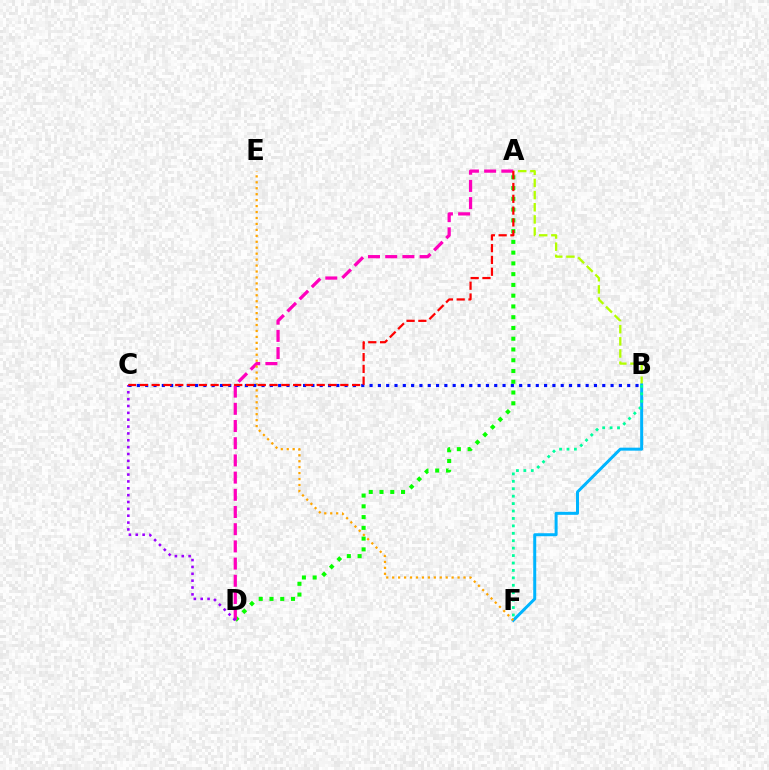{('A', 'B'): [{'color': '#b3ff00', 'line_style': 'dashed', 'thickness': 1.65}], ('A', 'D'): [{'color': '#08ff00', 'line_style': 'dotted', 'thickness': 2.92}, {'color': '#ff00bd', 'line_style': 'dashed', 'thickness': 2.34}], ('B', 'F'): [{'color': '#00b5ff', 'line_style': 'solid', 'thickness': 2.15}, {'color': '#00ff9d', 'line_style': 'dotted', 'thickness': 2.02}], ('C', 'D'): [{'color': '#9b00ff', 'line_style': 'dotted', 'thickness': 1.86}], ('E', 'F'): [{'color': '#ffa500', 'line_style': 'dotted', 'thickness': 1.62}], ('B', 'C'): [{'color': '#0010ff', 'line_style': 'dotted', 'thickness': 2.26}], ('A', 'C'): [{'color': '#ff0000', 'line_style': 'dashed', 'thickness': 1.6}]}